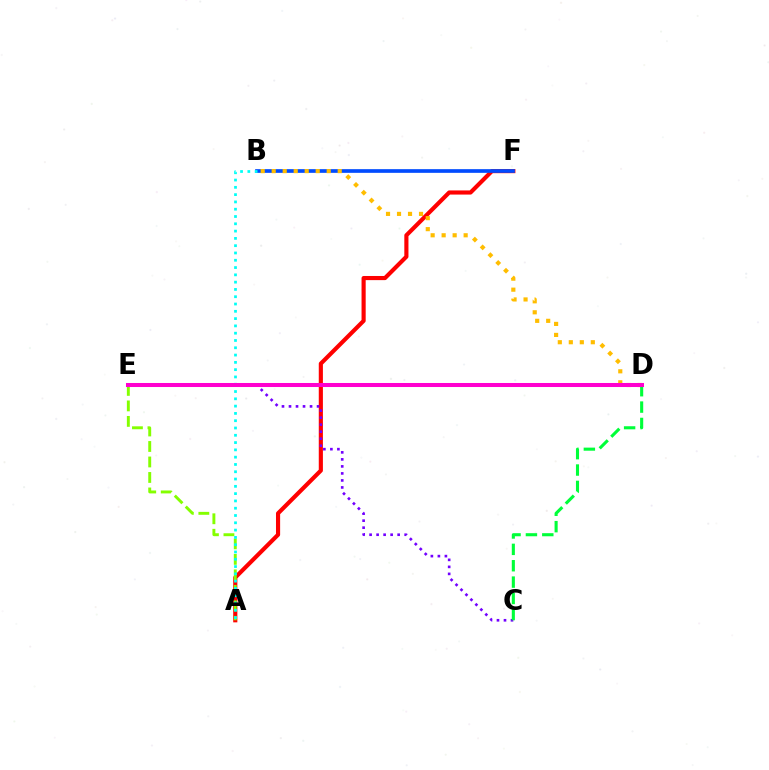{('A', 'F'): [{'color': '#ff0000', 'line_style': 'solid', 'thickness': 2.98}], ('C', 'E'): [{'color': '#7200ff', 'line_style': 'dotted', 'thickness': 1.91}], ('A', 'E'): [{'color': '#84ff00', 'line_style': 'dashed', 'thickness': 2.1}], ('B', 'F'): [{'color': '#004bff', 'line_style': 'solid', 'thickness': 2.65}], ('A', 'B'): [{'color': '#00fff6', 'line_style': 'dotted', 'thickness': 1.98}], ('B', 'D'): [{'color': '#ffbd00', 'line_style': 'dotted', 'thickness': 2.99}], ('C', 'D'): [{'color': '#00ff39', 'line_style': 'dashed', 'thickness': 2.22}], ('D', 'E'): [{'color': '#ff00cf', 'line_style': 'solid', 'thickness': 2.9}]}